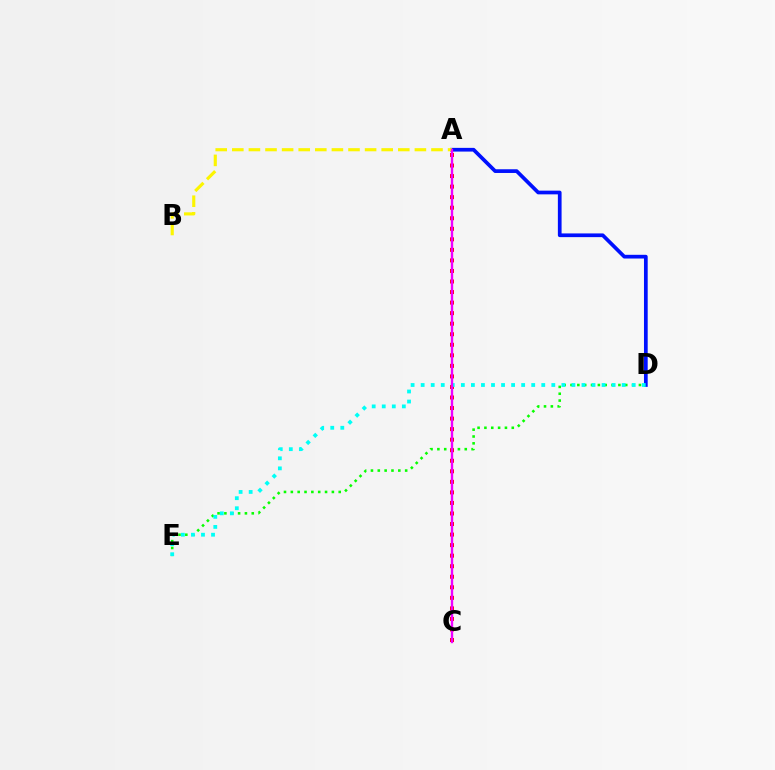{('D', 'E'): [{'color': '#08ff00', 'line_style': 'dotted', 'thickness': 1.86}, {'color': '#00fff6', 'line_style': 'dotted', 'thickness': 2.73}], ('A', 'C'): [{'color': '#ff0000', 'line_style': 'dotted', 'thickness': 2.86}, {'color': '#ee00ff', 'line_style': 'solid', 'thickness': 1.7}], ('A', 'D'): [{'color': '#0010ff', 'line_style': 'solid', 'thickness': 2.67}], ('A', 'B'): [{'color': '#fcf500', 'line_style': 'dashed', 'thickness': 2.25}]}